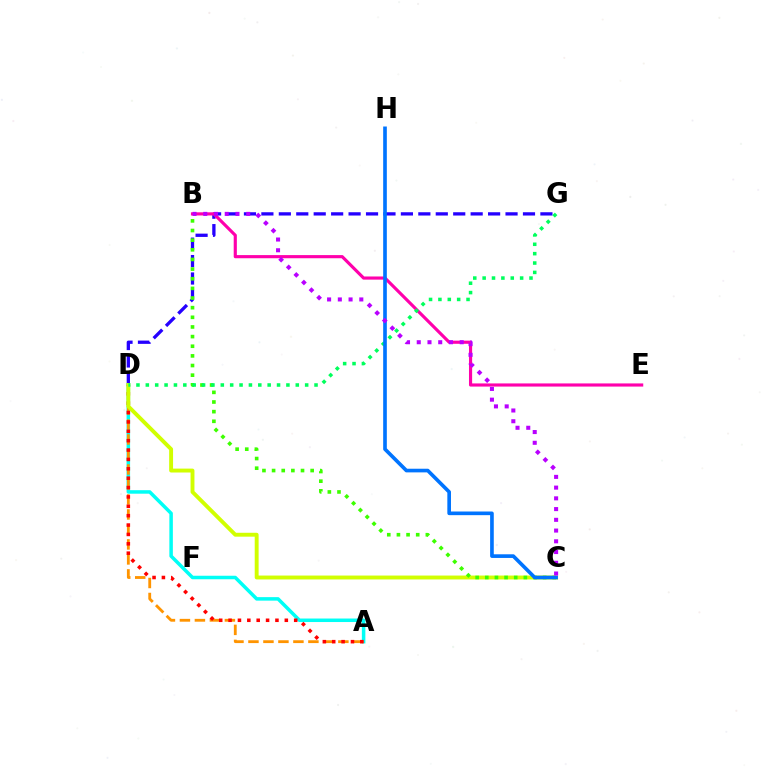{('D', 'G'): [{'color': '#2500ff', 'line_style': 'dashed', 'thickness': 2.37}, {'color': '#00ff5c', 'line_style': 'dotted', 'thickness': 2.55}], ('A', 'D'): [{'color': '#00fff6', 'line_style': 'solid', 'thickness': 2.53}, {'color': '#ff9400', 'line_style': 'dashed', 'thickness': 2.04}, {'color': '#ff0000', 'line_style': 'dotted', 'thickness': 2.55}], ('B', 'E'): [{'color': '#ff00ac', 'line_style': 'solid', 'thickness': 2.27}], ('C', 'D'): [{'color': '#d1ff00', 'line_style': 'solid', 'thickness': 2.81}], ('B', 'C'): [{'color': '#3dff00', 'line_style': 'dotted', 'thickness': 2.62}, {'color': '#b900ff', 'line_style': 'dotted', 'thickness': 2.92}], ('C', 'H'): [{'color': '#0074ff', 'line_style': 'solid', 'thickness': 2.63}]}